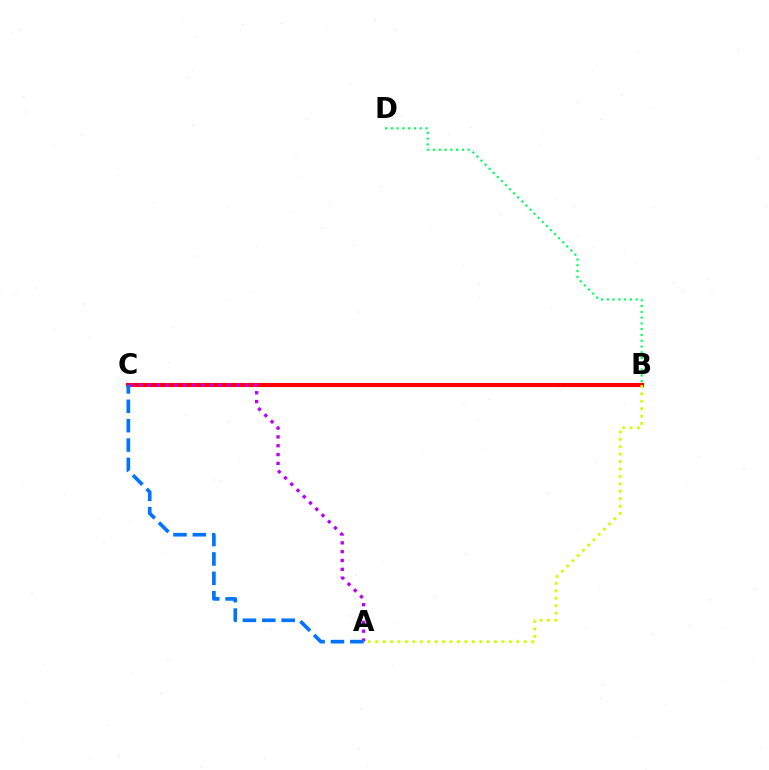{('B', 'C'): [{'color': '#ff0000', 'line_style': 'solid', 'thickness': 2.96}], ('B', 'D'): [{'color': '#00ff5c', 'line_style': 'dotted', 'thickness': 1.57}], ('A', 'B'): [{'color': '#d1ff00', 'line_style': 'dotted', 'thickness': 2.02}], ('A', 'C'): [{'color': '#b900ff', 'line_style': 'dotted', 'thickness': 2.4}, {'color': '#0074ff', 'line_style': 'dashed', 'thickness': 2.63}]}